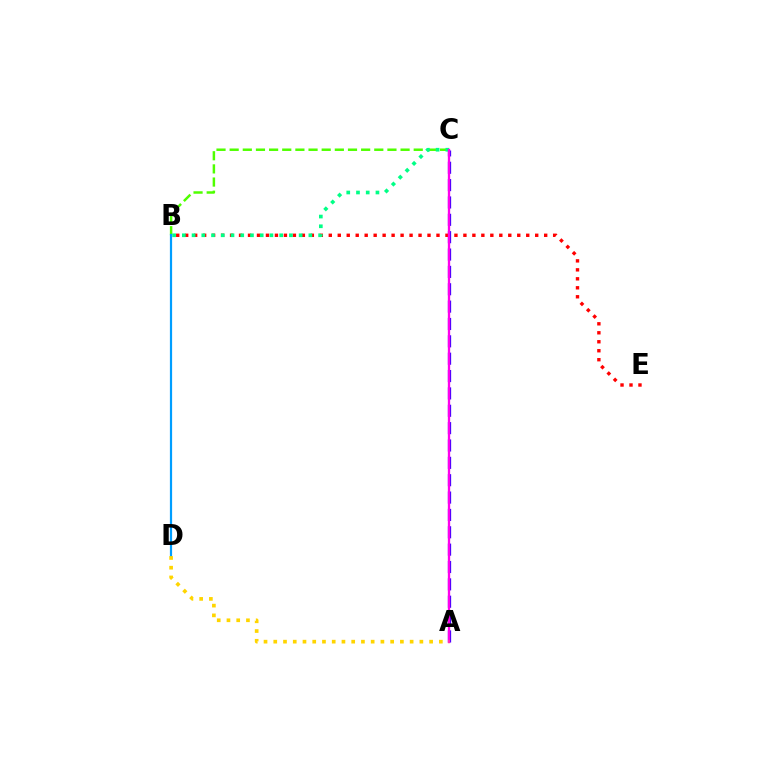{('A', 'C'): [{'color': '#3700ff', 'line_style': 'dashed', 'thickness': 2.36}, {'color': '#ff00ed', 'line_style': 'solid', 'thickness': 1.68}], ('B', 'E'): [{'color': '#ff0000', 'line_style': 'dotted', 'thickness': 2.44}], ('B', 'C'): [{'color': '#4fff00', 'line_style': 'dashed', 'thickness': 1.79}, {'color': '#00ff86', 'line_style': 'dotted', 'thickness': 2.64}], ('B', 'D'): [{'color': '#009eff', 'line_style': 'solid', 'thickness': 1.59}], ('A', 'D'): [{'color': '#ffd500', 'line_style': 'dotted', 'thickness': 2.65}]}